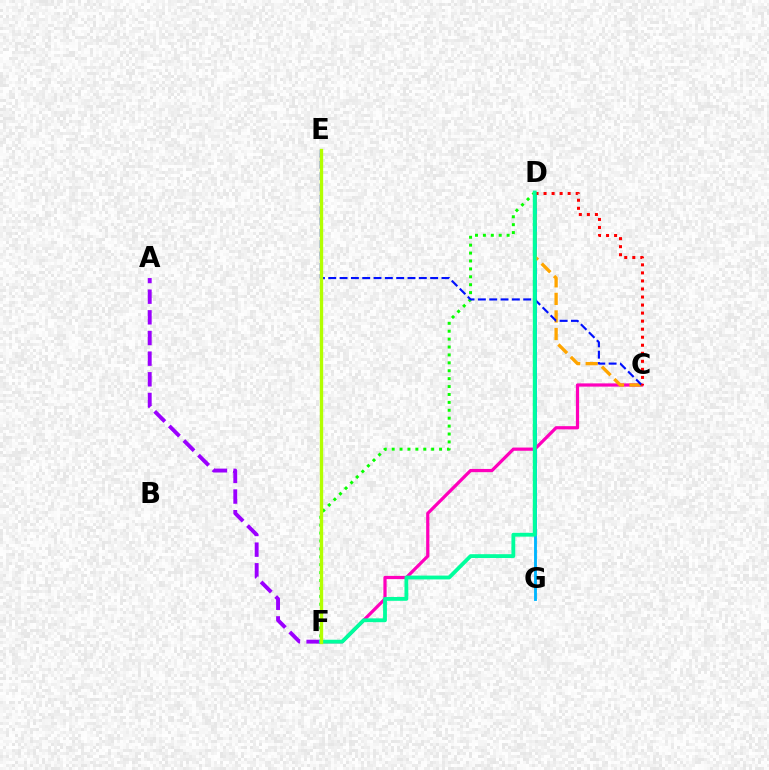{('D', 'G'): [{'color': '#00b5ff', 'line_style': 'solid', 'thickness': 2.06}], ('A', 'F'): [{'color': '#9b00ff', 'line_style': 'dashed', 'thickness': 2.81}], ('C', 'F'): [{'color': '#ff00bd', 'line_style': 'solid', 'thickness': 2.32}], ('C', 'D'): [{'color': '#ffa500', 'line_style': 'dashed', 'thickness': 2.39}, {'color': '#ff0000', 'line_style': 'dotted', 'thickness': 2.18}], ('D', 'F'): [{'color': '#08ff00', 'line_style': 'dotted', 'thickness': 2.15}, {'color': '#00ff9d', 'line_style': 'solid', 'thickness': 2.76}], ('C', 'E'): [{'color': '#0010ff', 'line_style': 'dashed', 'thickness': 1.54}], ('E', 'F'): [{'color': '#b3ff00', 'line_style': 'solid', 'thickness': 2.41}]}